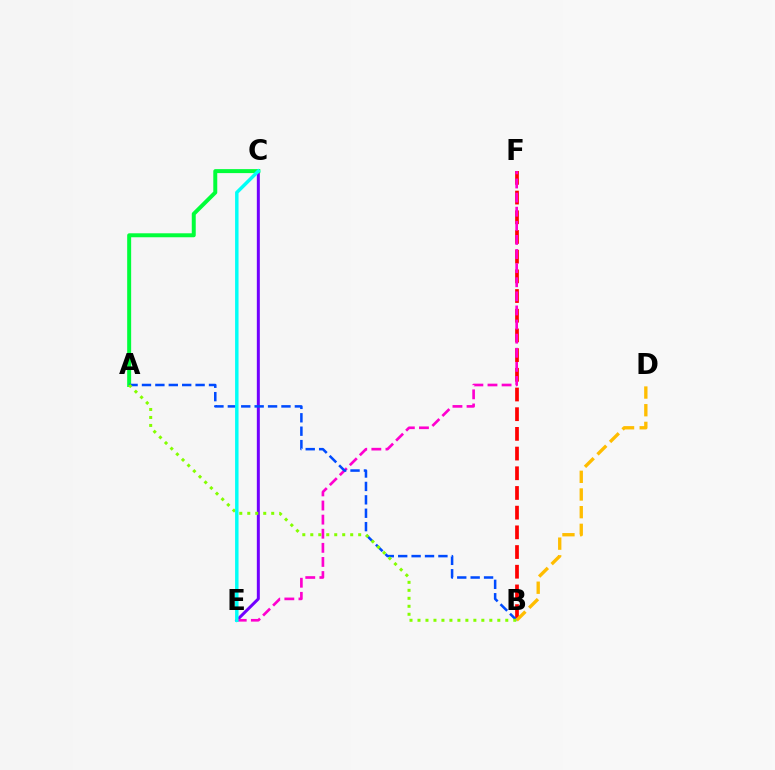{('C', 'E'): [{'color': '#7200ff', 'line_style': 'solid', 'thickness': 2.15}, {'color': '#00fff6', 'line_style': 'solid', 'thickness': 2.49}], ('A', 'C'): [{'color': '#00ff39', 'line_style': 'solid', 'thickness': 2.86}], ('B', 'F'): [{'color': '#ff0000', 'line_style': 'dashed', 'thickness': 2.68}], ('E', 'F'): [{'color': '#ff00cf', 'line_style': 'dashed', 'thickness': 1.92}], ('A', 'B'): [{'color': '#004bff', 'line_style': 'dashed', 'thickness': 1.82}, {'color': '#84ff00', 'line_style': 'dotted', 'thickness': 2.17}], ('B', 'D'): [{'color': '#ffbd00', 'line_style': 'dashed', 'thickness': 2.4}]}